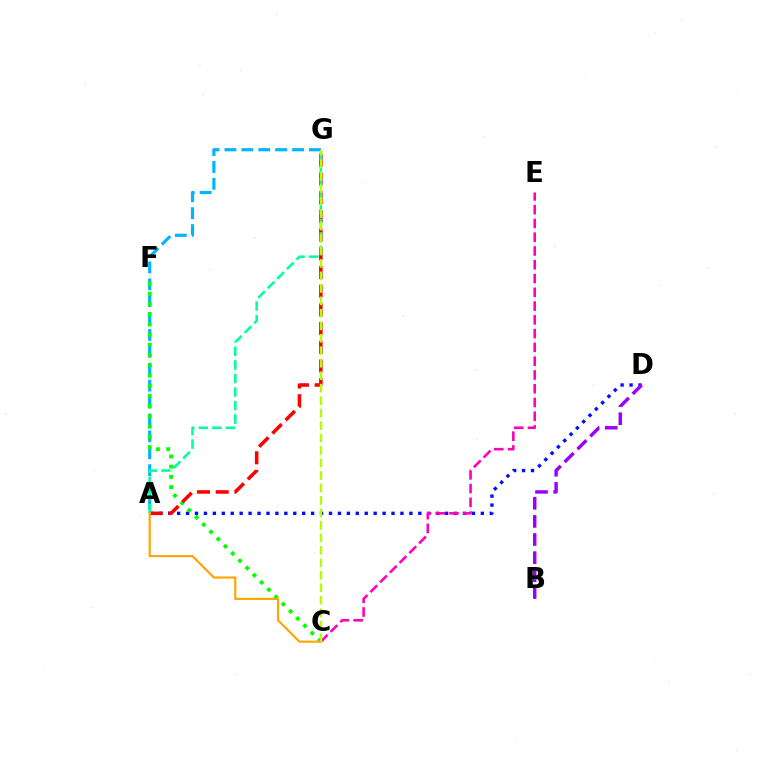{('A', 'G'): [{'color': '#00b5ff', 'line_style': 'dashed', 'thickness': 2.3}, {'color': '#ff0000', 'line_style': 'dashed', 'thickness': 2.54}, {'color': '#00ff9d', 'line_style': 'dashed', 'thickness': 1.84}], ('A', 'D'): [{'color': '#0010ff', 'line_style': 'dotted', 'thickness': 2.43}], ('C', 'F'): [{'color': '#08ff00', 'line_style': 'dotted', 'thickness': 2.78}], ('C', 'E'): [{'color': '#ff00bd', 'line_style': 'dashed', 'thickness': 1.87}], ('A', 'C'): [{'color': '#ffa500', 'line_style': 'solid', 'thickness': 1.56}], ('C', 'G'): [{'color': '#b3ff00', 'line_style': 'dashed', 'thickness': 1.69}], ('B', 'D'): [{'color': '#9b00ff', 'line_style': 'dashed', 'thickness': 2.46}]}